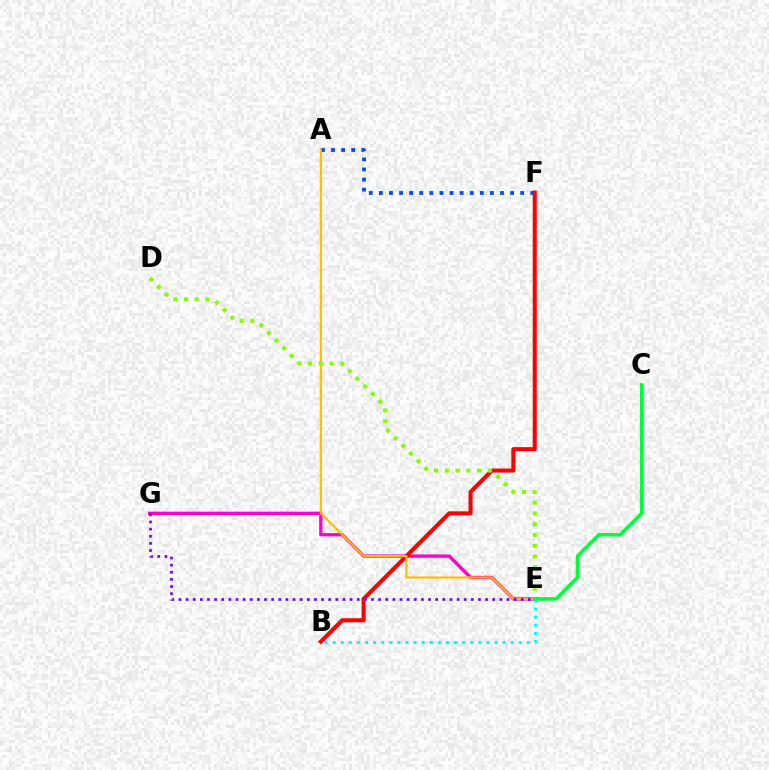{('A', 'F'): [{'color': '#004bff', 'line_style': 'dotted', 'thickness': 2.74}], ('E', 'G'): [{'color': '#ff00cf', 'line_style': 'solid', 'thickness': 2.4}, {'color': '#7200ff', 'line_style': 'dotted', 'thickness': 1.94}], ('B', 'F'): [{'color': '#ff0000', 'line_style': 'solid', 'thickness': 2.92}], ('A', 'E'): [{'color': '#ffbd00', 'line_style': 'solid', 'thickness': 1.55}], ('B', 'E'): [{'color': '#00fff6', 'line_style': 'dotted', 'thickness': 2.2}], ('D', 'E'): [{'color': '#84ff00', 'line_style': 'dotted', 'thickness': 2.92}], ('C', 'E'): [{'color': '#00ff39', 'line_style': 'solid', 'thickness': 2.57}]}